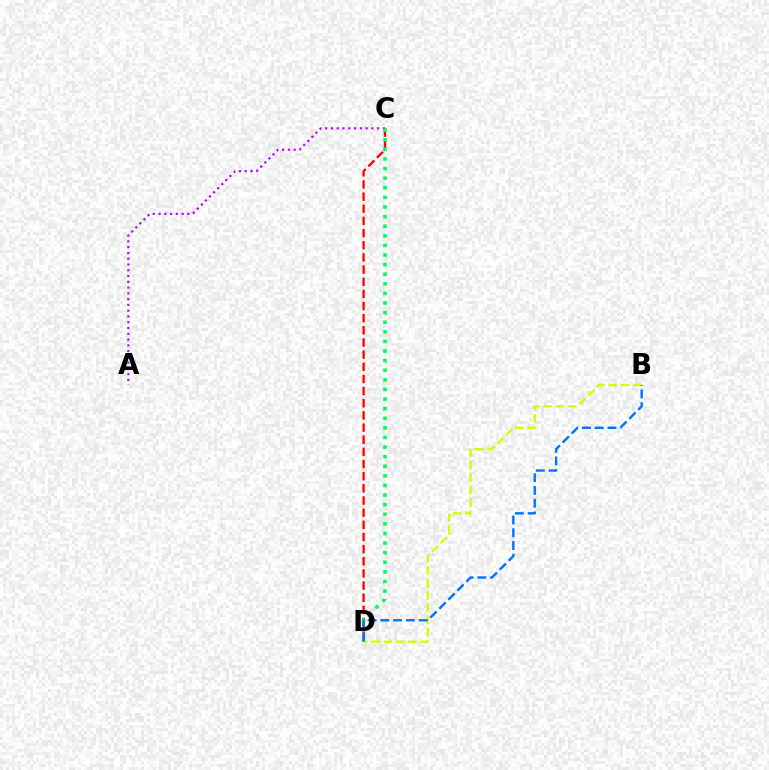{('C', 'D'): [{'color': '#ff0000', 'line_style': 'dashed', 'thickness': 1.65}, {'color': '#00ff5c', 'line_style': 'dotted', 'thickness': 2.61}], ('A', 'C'): [{'color': '#b900ff', 'line_style': 'dotted', 'thickness': 1.57}], ('B', 'D'): [{'color': '#d1ff00', 'line_style': 'dashed', 'thickness': 1.68}, {'color': '#0074ff', 'line_style': 'dashed', 'thickness': 1.73}]}